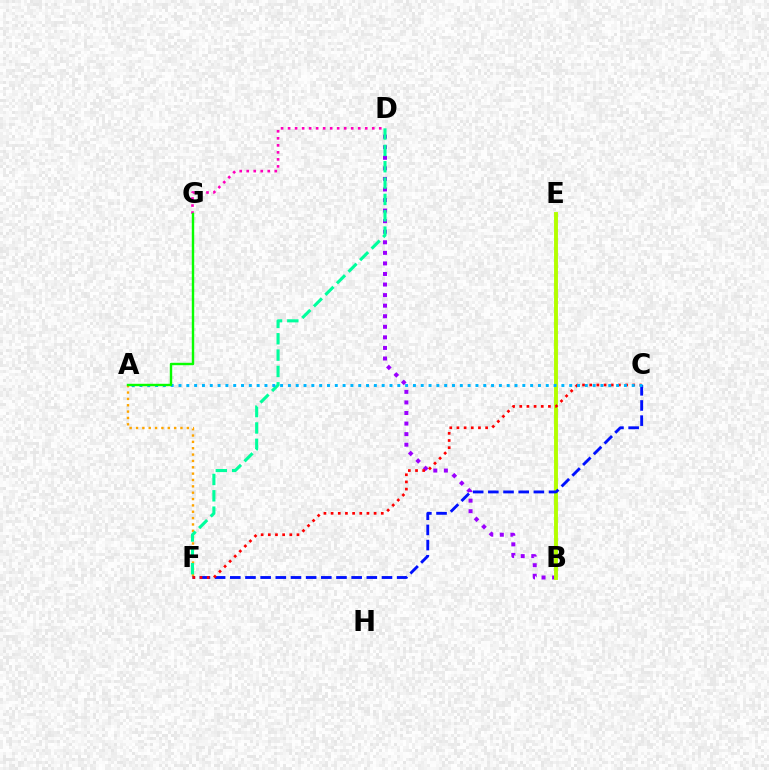{('A', 'F'): [{'color': '#ffa500', 'line_style': 'dotted', 'thickness': 1.73}], ('B', 'D'): [{'color': '#9b00ff', 'line_style': 'dotted', 'thickness': 2.87}], ('B', 'E'): [{'color': '#b3ff00', 'line_style': 'solid', 'thickness': 2.8}], ('C', 'F'): [{'color': '#0010ff', 'line_style': 'dashed', 'thickness': 2.06}, {'color': '#ff0000', 'line_style': 'dotted', 'thickness': 1.95}], ('D', 'F'): [{'color': '#00ff9d', 'line_style': 'dashed', 'thickness': 2.22}], ('D', 'G'): [{'color': '#ff00bd', 'line_style': 'dotted', 'thickness': 1.91}], ('A', 'C'): [{'color': '#00b5ff', 'line_style': 'dotted', 'thickness': 2.12}], ('A', 'G'): [{'color': '#08ff00', 'line_style': 'solid', 'thickness': 1.74}]}